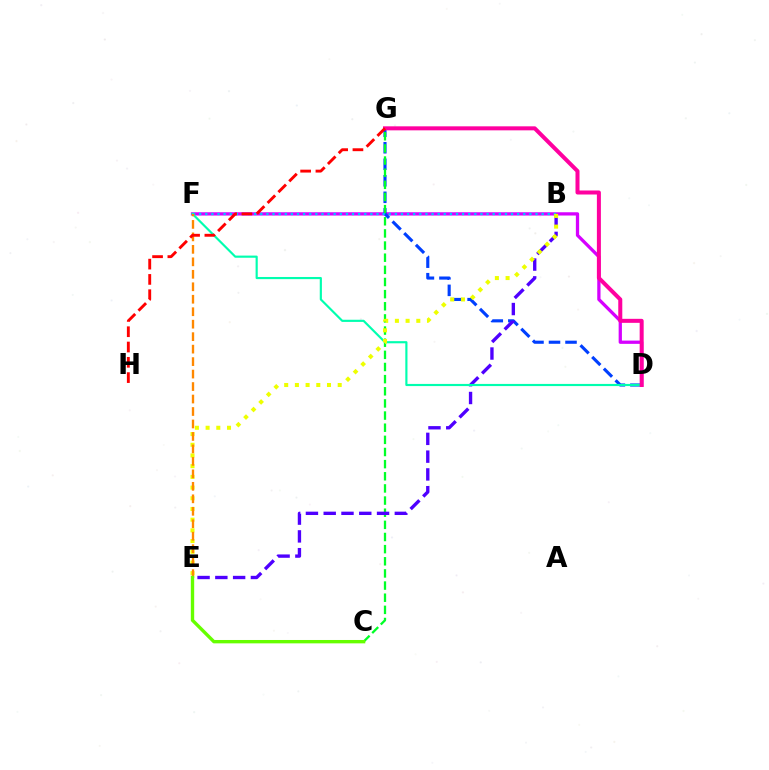{('D', 'F'): [{'color': '#d600ff', 'line_style': 'solid', 'thickness': 2.35}, {'color': '#00ffaf', 'line_style': 'solid', 'thickness': 1.55}], ('D', 'G'): [{'color': '#003fff', 'line_style': 'dashed', 'thickness': 2.24}, {'color': '#ff00a0', 'line_style': 'solid', 'thickness': 2.89}], ('C', 'G'): [{'color': '#00ff27', 'line_style': 'dashed', 'thickness': 1.65}], ('B', 'E'): [{'color': '#4f00ff', 'line_style': 'dashed', 'thickness': 2.42}, {'color': '#eeff00', 'line_style': 'dotted', 'thickness': 2.91}], ('B', 'F'): [{'color': '#00c7ff', 'line_style': 'dotted', 'thickness': 1.66}], ('E', 'F'): [{'color': '#ff8800', 'line_style': 'dashed', 'thickness': 1.69}], ('C', 'E'): [{'color': '#66ff00', 'line_style': 'solid', 'thickness': 2.42}], ('G', 'H'): [{'color': '#ff0000', 'line_style': 'dashed', 'thickness': 2.08}]}